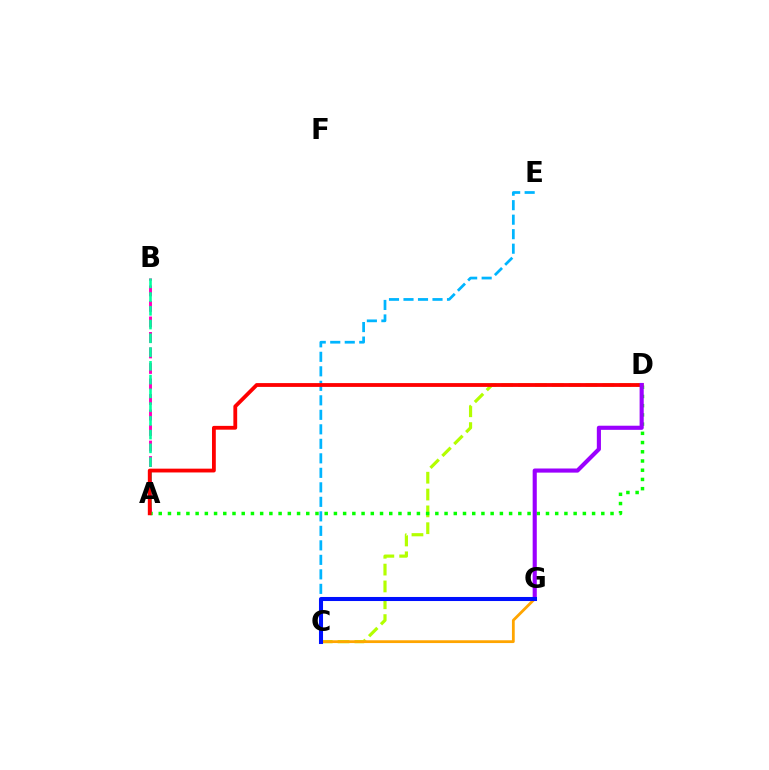{('C', 'D'): [{'color': '#b3ff00', 'line_style': 'dashed', 'thickness': 2.29}], ('C', 'G'): [{'color': '#ffa500', 'line_style': 'solid', 'thickness': 2.01}, {'color': '#0010ff', 'line_style': 'solid', 'thickness': 2.92}], ('A', 'B'): [{'color': '#ff00bd', 'line_style': 'dashed', 'thickness': 2.11}, {'color': '#00ff9d', 'line_style': 'dashed', 'thickness': 1.87}], ('C', 'E'): [{'color': '#00b5ff', 'line_style': 'dashed', 'thickness': 1.97}], ('A', 'D'): [{'color': '#08ff00', 'line_style': 'dotted', 'thickness': 2.51}, {'color': '#ff0000', 'line_style': 'solid', 'thickness': 2.74}], ('D', 'G'): [{'color': '#9b00ff', 'line_style': 'solid', 'thickness': 2.97}]}